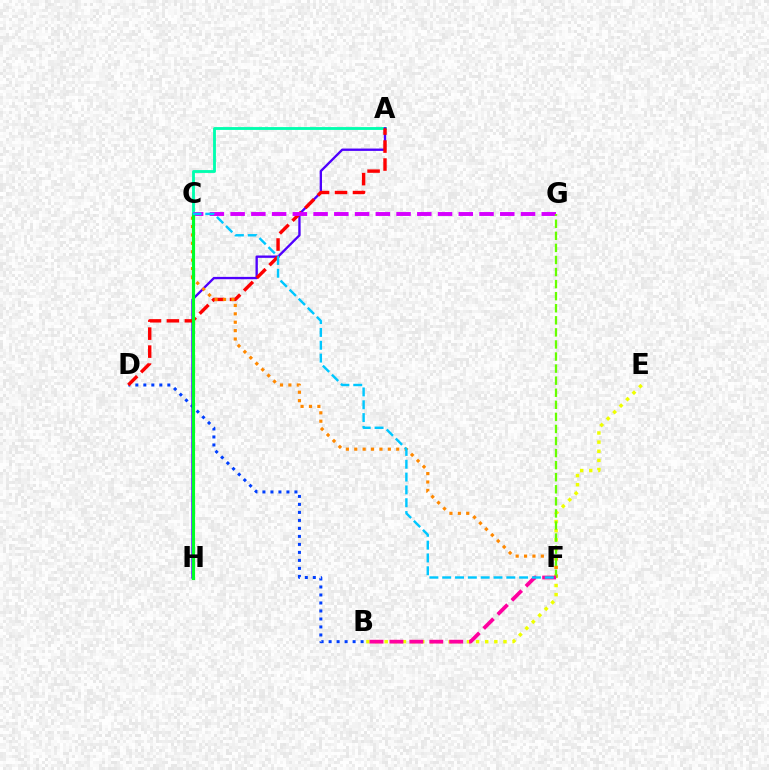{('B', 'D'): [{'color': '#003fff', 'line_style': 'dotted', 'thickness': 2.17}], ('A', 'C'): [{'color': '#00ffaf', 'line_style': 'solid', 'thickness': 2.05}], ('A', 'H'): [{'color': '#4f00ff', 'line_style': 'solid', 'thickness': 1.69}], ('A', 'D'): [{'color': '#ff0000', 'line_style': 'dashed', 'thickness': 2.44}], ('B', 'E'): [{'color': '#eeff00', 'line_style': 'dotted', 'thickness': 2.48}], ('C', 'G'): [{'color': '#d600ff', 'line_style': 'dashed', 'thickness': 2.82}], ('C', 'F'): [{'color': '#ff8800', 'line_style': 'dotted', 'thickness': 2.28}, {'color': '#00c7ff', 'line_style': 'dashed', 'thickness': 1.74}], ('F', 'G'): [{'color': '#66ff00', 'line_style': 'dashed', 'thickness': 1.64}], ('B', 'F'): [{'color': '#ff00a0', 'line_style': 'dashed', 'thickness': 2.71}], ('C', 'H'): [{'color': '#00ff27', 'line_style': 'solid', 'thickness': 2.27}]}